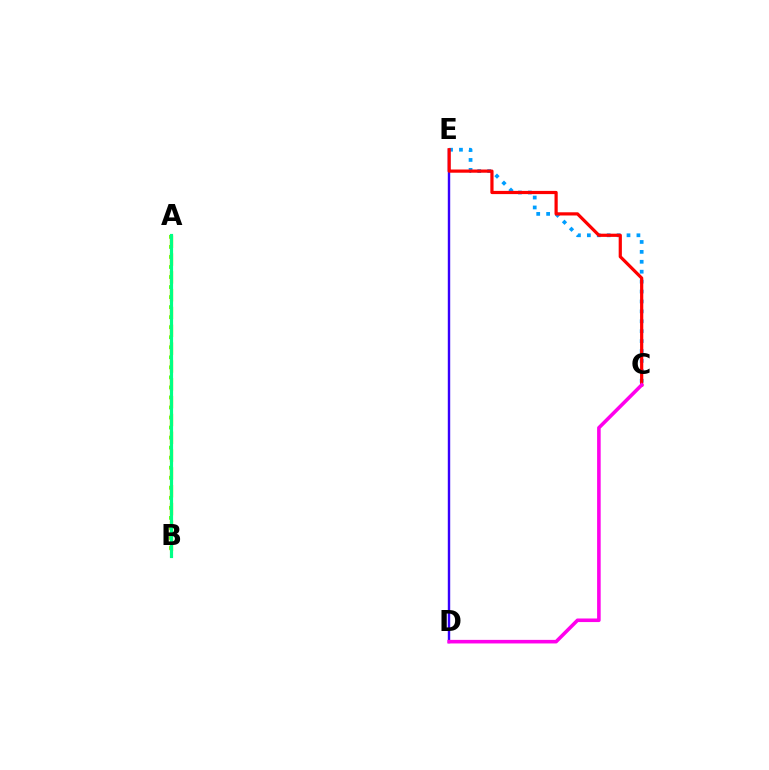{('D', 'E'): [{'color': '#3700ff', 'line_style': 'solid', 'thickness': 1.74}], ('A', 'B'): [{'color': '#4fff00', 'line_style': 'dotted', 'thickness': 2.73}, {'color': '#ffd500', 'line_style': 'dashed', 'thickness': 2.42}, {'color': '#00ff86', 'line_style': 'solid', 'thickness': 2.29}], ('C', 'E'): [{'color': '#009eff', 'line_style': 'dotted', 'thickness': 2.69}, {'color': '#ff0000', 'line_style': 'solid', 'thickness': 2.31}], ('C', 'D'): [{'color': '#ff00ed', 'line_style': 'solid', 'thickness': 2.58}]}